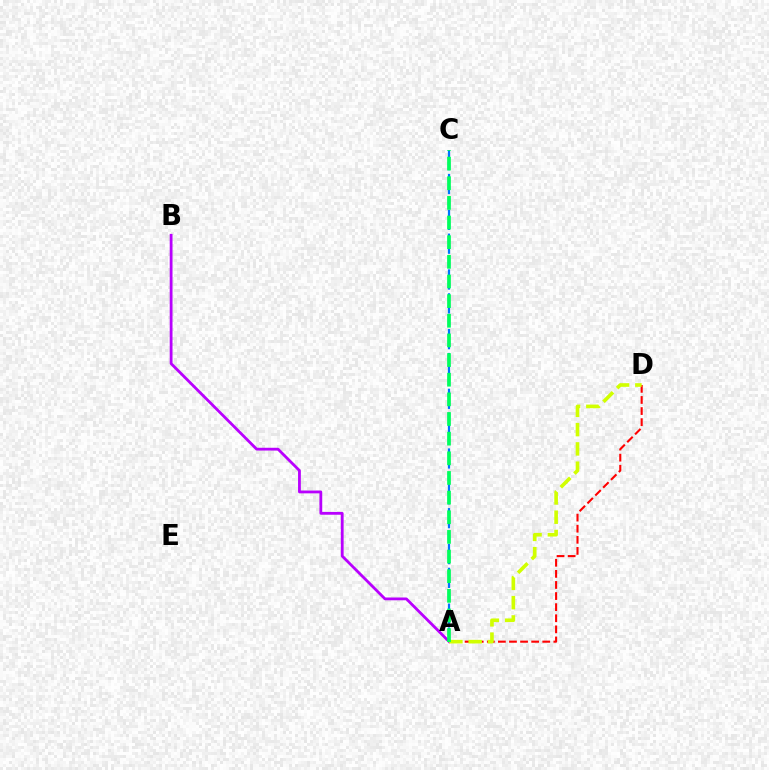{('A', 'D'): [{'color': '#ff0000', 'line_style': 'dashed', 'thickness': 1.51}, {'color': '#d1ff00', 'line_style': 'dashed', 'thickness': 2.62}], ('A', 'B'): [{'color': '#b900ff', 'line_style': 'solid', 'thickness': 2.01}], ('A', 'C'): [{'color': '#0074ff', 'line_style': 'dashed', 'thickness': 1.62}, {'color': '#00ff5c', 'line_style': 'dashed', 'thickness': 2.67}]}